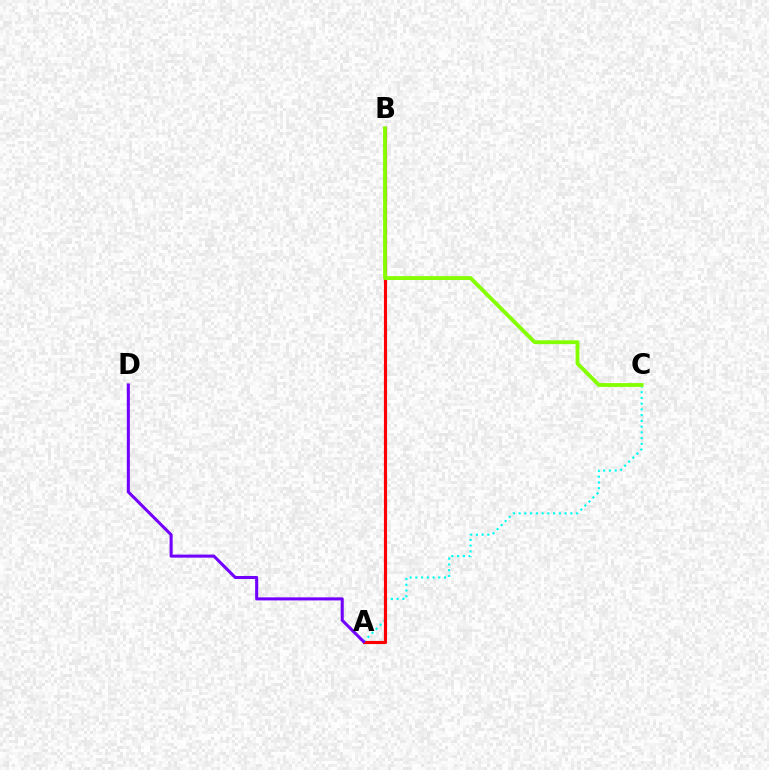{('A', 'C'): [{'color': '#00fff6', 'line_style': 'dotted', 'thickness': 1.56}], ('A', 'B'): [{'color': '#ff0000', 'line_style': 'solid', 'thickness': 2.27}], ('B', 'C'): [{'color': '#84ff00', 'line_style': 'solid', 'thickness': 2.76}], ('A', 'D'): [{'color': '#7200ff', 'line_style': 'solid', 'thickness': 2.2}]}